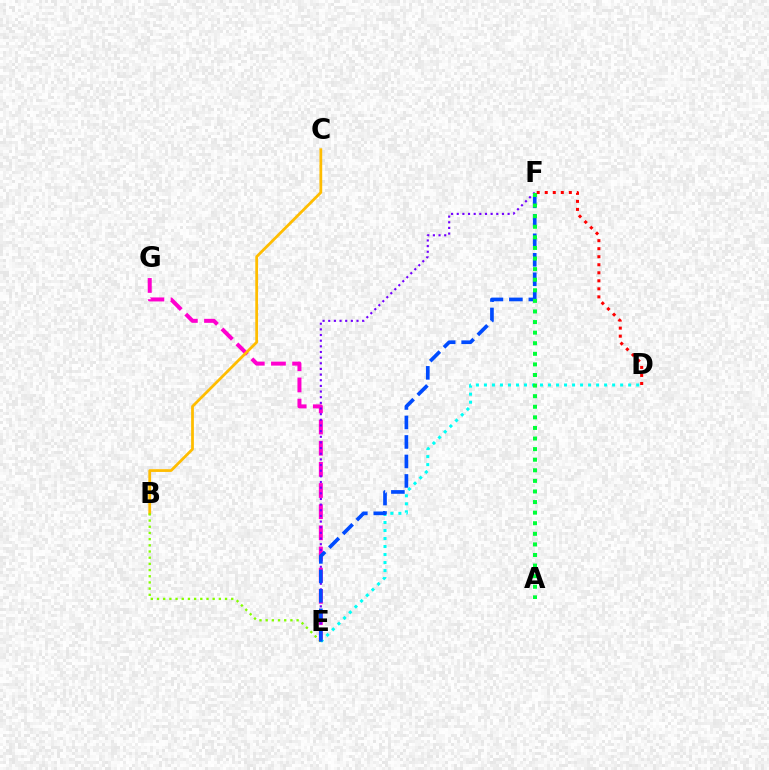{('E', 'G'): [{'color': '#ff00cf', 'line_style': 'dashed', 'thickness': 2.87}], ('E', 'F'): [{'color': '#7200ff', 'line_style': 'dotted', 'thickness': 1.54}, {'color': '#004bff', 'line_style': 'dashed', 'thickness': 2.65}], ('B', 'C'): [{'color': '#ffbd00', 'line_style': 'solid', 'thickness': 1.99}], ('B', 'E'): [{'color': '#84ff00', 'line_style': 'dotted', 'thickness': 1.68}], ('D', 'E'): [{'color': '#00fff6', 'line_style': 'dotted', 'thickness': 2.18}], ('A', 'F'): [{'color': '#00ff39', 'line_style': 'dotted', 'thickness': 2.88}], ('D', 'F'): [{'color': '#ff0000', 'line_style': 'dotted', 'thickness': 2.18}]}